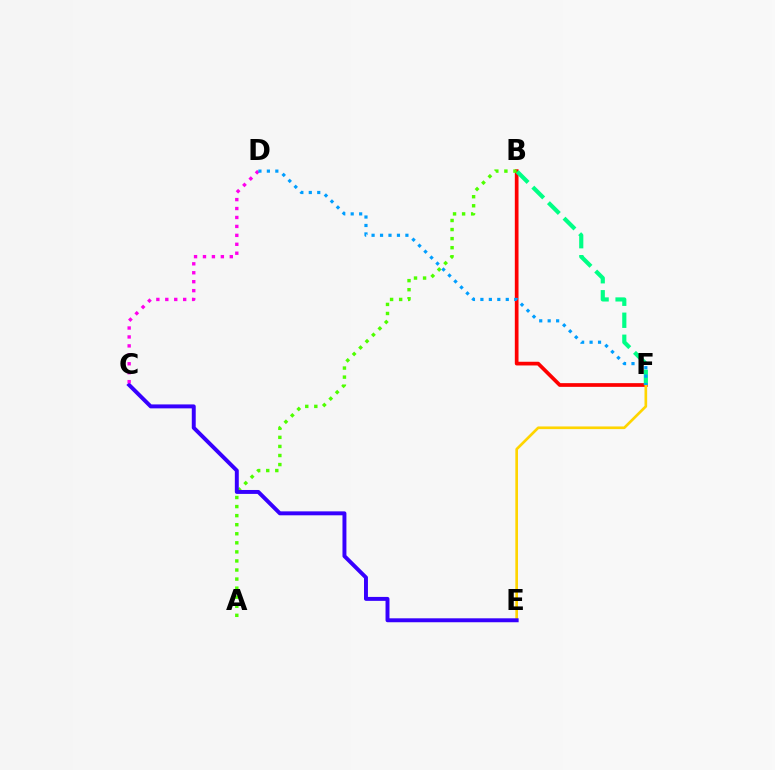{('B', 'F'): [{'color': '#ff0000', 'line_style': 'solid', 'thickness': 2.66}, {'color': '#00ff86', 'line_style': 'dashed', 'thickness': 2.99}], ('E', 'F'): [{'color': '#ffd500', 'line_style': 'solid', 'thickness': 1.92}], ('A', 'B'): [{'color': '#4fff00', 'line_style': 'dotted', 'thickness': 2.46}], ('C', 'E'): [{'color': '#3700ff', 'line_style': 'solid', 'thickness': 2.84}], ('C', 'D'): [{'color': '#ff00ed', 'line_style': 'dotted', 'thickness': 2.43}], ('D', 'F'): [{'color': '#009eff', 'line_style': 'dotted', 'thickness': 2.3}]}